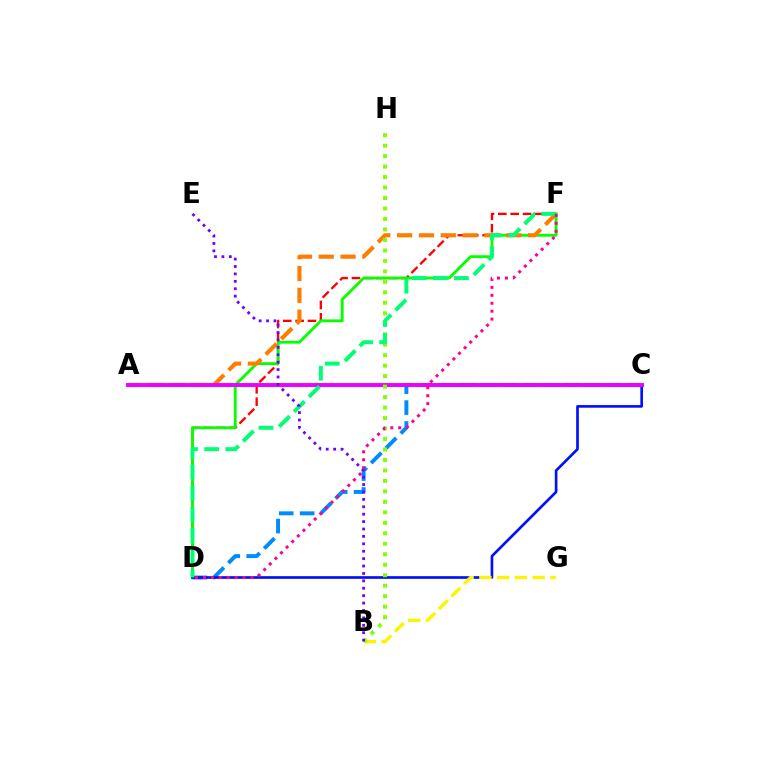{('A', 'C'): [{'color': '#00fff6', 'line_style': 'solid', 'thickness': 2.41}, {'color': '#ee00ff', 'line_style': 'solid', 'thickness': 2.8}], ('C', 'D'): [{'color': '#008cff', 'line_style': 'dashed', 'thickness': 2.84}, {'color': '#0010ff', 'line_style': 'solid', 'thickness': 1.92}], ('D', 'F'): [{'color': '#ff0000', 'line_style': 'dashed', 'thickness': 1.68}, {'color': '#08ff00', 'line_style': 'solid', 'thickness': 2.06}, {'color': '#00ff74', 'line_style': 'dashed', 'thickness': 2.86}, {'color': '#ff0094', 'line_style': 'dotted', 'thickness': 2.16}], ('A', 'F'): [{'color': '#ff7c00', 'line_style': 'dashed', 'thickness': 2.96}], ('B', 'G'): [{'color': '#fcf500', 'line_style': 'dashed', 'thickness': 2.41}], ('B', 'H'): [{'color': '#84ff00', 'line_style': 'dotted', 'thickness': 2.85}], ('B', 'E'): [{'color': '#7200ff', 'line_style': 'dotted', 'thickness': 2.01}]}